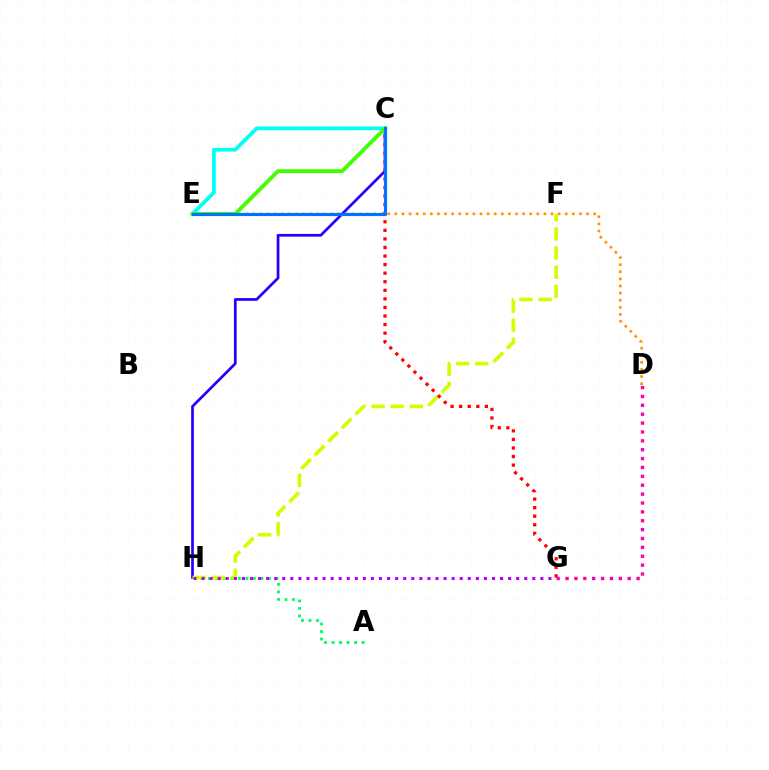{('A', 'H'): [{'color': '#00ff5c', 'line_style': 'dotted', 'thickness': 2.04}], ('C', 'H'): [{'color': '#2500ff', 'line_style': 'solid', 'thickness': 1.95}], ('F', 'H'): [{'color': '#d1ff00', 'line_style': 'dashed', 'thickness': 2.6}], ('D', 'E'): [{'color': '#ff9400', 'line_style': 'dotted', 'thickness': 1.93}], ('C', 'E'): [{'color': '#00fff6', 'line_style': 'solid', 'thickness': 2.72}, {'color': '#3dff00', 'line_style': 'solid', 'thickness': 2.76}, {'color': '#0074ff', 'line_style': 'solid', 'thickness': 2.27}], ('C', 'G'): [{'color': '#ff0000', 'line_style': 'dotted', 'thickness': 2.33}], ('G', 'H'): [{'color': '#b900ff', 'line_style': 'dotted', 'thickness': 2.19}], ('D', 'G'): [{'color': '#ff00ac', 'line_style': 'dotted', 'thickness': 2.41}]}